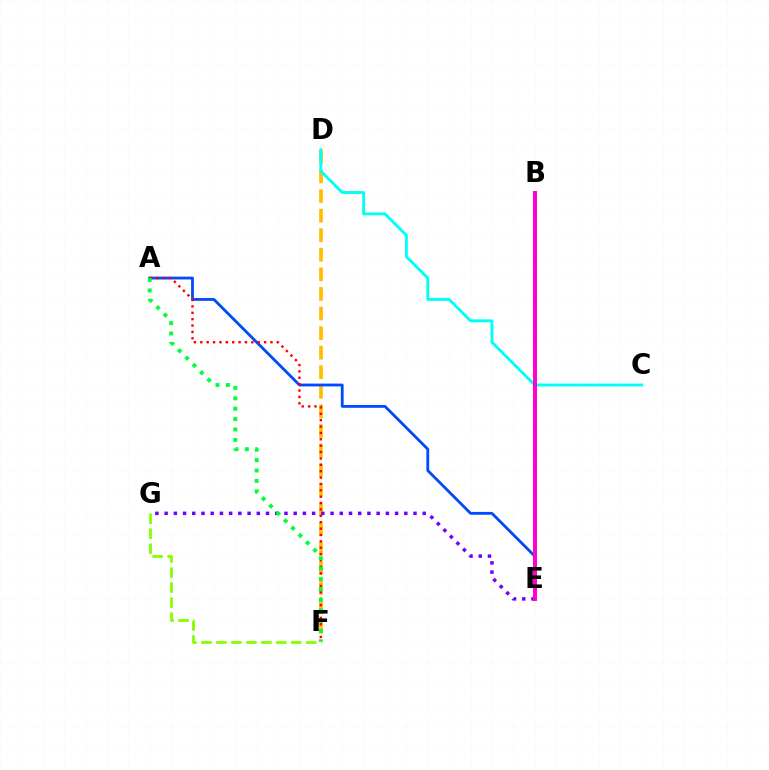{('D', 'F'): [{'color': '#ffbd00', 'line_style': 'dashed', 'thickness': 2.66}], ('E', 'G'): [{'color': '#7200ff', 'line_style': 'dotted', 'thickness': 2.5}], ('A', 'E'): [{'color': '#004bff', 'line_style': 'solid', 'thickness': 2.03}], ('A', 'F'): [{'color': '#ff0000', 'line_style': 'dotted', 'thickness': 1.73}, {'color': '#00ff39', 'line_style': 'dotted', 'thickness': 2.82}], ('C', 'D'): [{'color': '#00fff6', 'line_style': 'solid', 'thickness': 2.08}], ('F', 'G'): [{'color': '#84ff00', 'line_style': 'dashed', 'thickness': 2.03}], ('B', 'E'): [{'color': '#ff00cf', 'line_style': 'solid', 'thickness': 2.85}]}